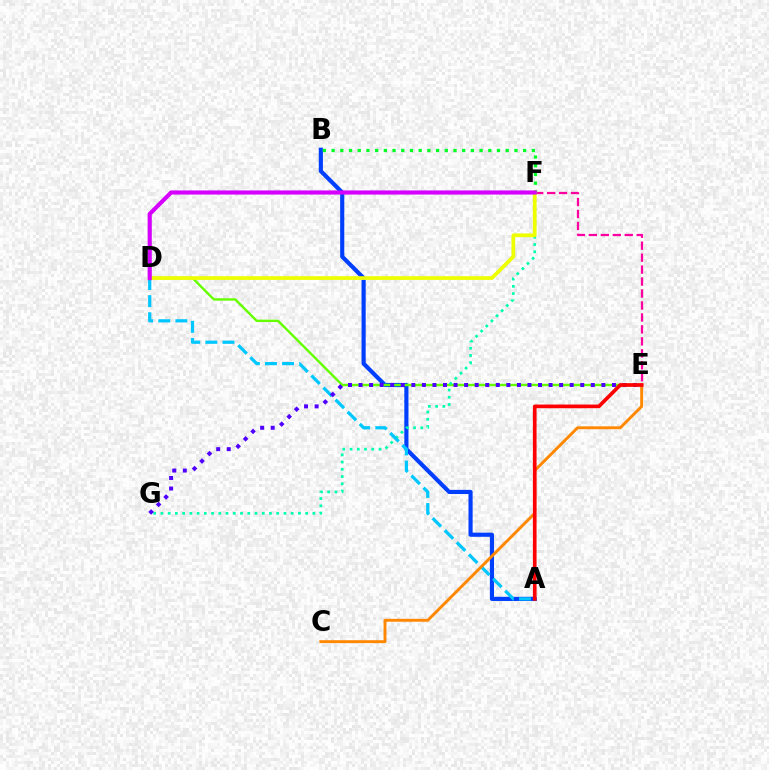{('A', 'B'): [{'color': '#003fff', 'line_style': 'solid', 'thickness': 2.99}], ('E', 'F'): [{'color': '#ff00a0', 'line_style': 'dashed', 'thickness': 1.62}], ('D', 'E'): [{'color': '#66ff00', 'line_style': 'solid', 'thickness': 1.74}], ('F', 'G'): [{'color': '#00ffaf', 'line_style': 'dotted', 'thickness': 1.97}], ('A', 'D'): [{'color': '#00c7ff', 'line_style': 'dashed', 'thickness': 2.33}], ('C', 'E'): [{'color': '#ff8800', 'line_style': 'solid', 'thickness': 2.1}], ('E', 'G'): [{'color': '#4f00ff', 'line_style': 'dotted', 'thickness': 2.87}], ('B', 'F'): [{'color': '#00ff27', 'line_style': 'dotted', 'thickness': 2.37}], ('D', 'F'): [{'color': '#eeff00', 'line_style': 'solid', 'thickness': 2.68}, {'color': '#d600ff', 'line_style': 'solid', 'thickness': 2.98}], ('A', 'E'): [{'color': '#ff0000', 'line_style': 'solid', 'thickness': 2.65}]}